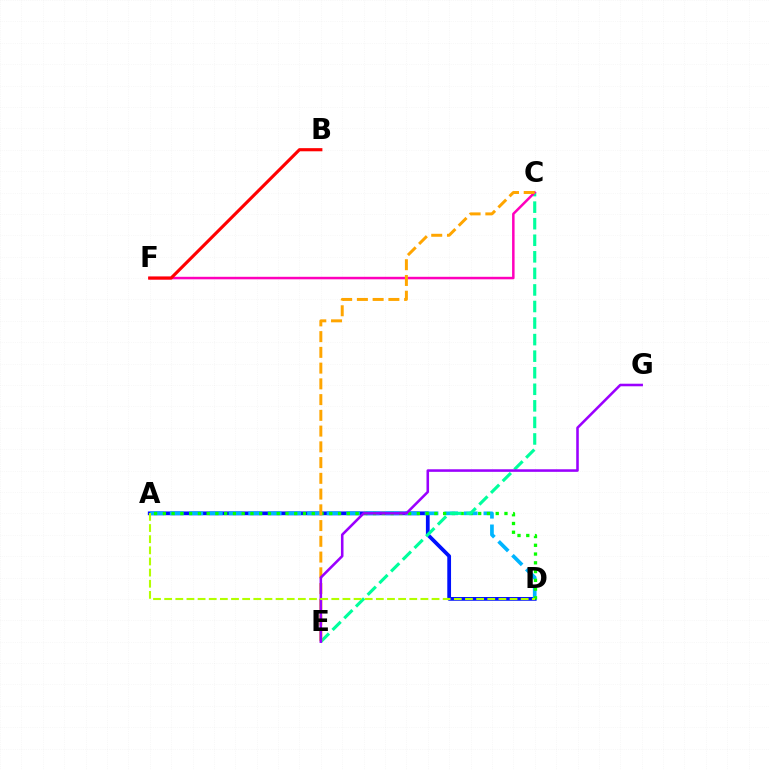{('A', 'D'): [{'color': '#0010ff', 'line_style': 'solid', 'thickness': 2.7}, {'color': '#00b5ff', 'line_style': 'dashed', 'thickness': 2.66}, {'color': '#08ff00', 'line_style': 'dotted', 'thickness': 2.38}, {'color': '#b3ff00', 'line_style': 'dashed', 'thickness': 1.51}], ('C', 'E'): [{'color': '#00ff9d', 'line_style': 'dashed', 'thickness': 2.25}, {'color': '#ffa500', 'line_style': 'dashed', 'thickness': 2.14}], ('C', 'F'): [{'color': '#ff00bd', 'line_style': 'solid', 'thickness': 1.81}], ('B', 'F'): [{'color': '#ff0000', 'line_style': 'solid', 'thickness': 2.25}], ('E', 'G'): [{'color': '#9b00ff', 'line_style': 'solid', 'thickness': 1.85}]}